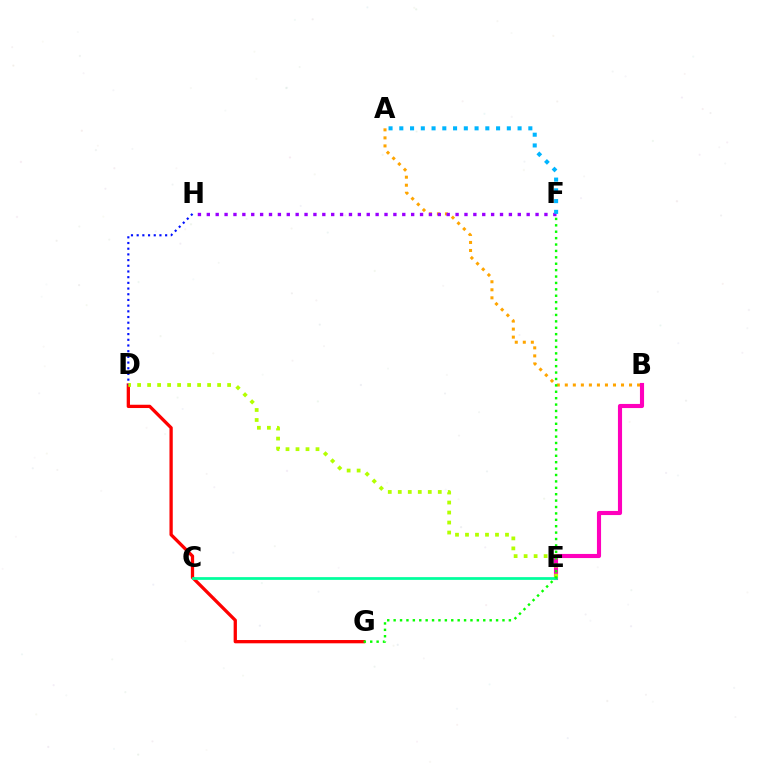{('D', 'G'): [{'color': '#ff0000', 'line_style': 'solid', 'thickness': 2.36}], ('D', 'H'): [{'color': '#0010ff', 'line_style': 'dotted', 'thickness': 1.55}], ('A', 'B'): [{'color': '#ffa500', 'line_style': 'dotted', 'thickness': 2.18}], ('F', 'H'): [{'color': '#9b00ff', 'line_style': 'dotted', 'thickness': 2.41}], ('B', 'E'): [{'color': '#ff00bd', 'line_style': 'solid', 'thickness': 2.96}], ('A', 'F'): [{'color': '#00b5ff', 'line_style': 'dotted', 'thickness': 2.92}], ('D', 'E'): [{'color': '#b3ff00', 'line_style': 'dotted', 'thickness': 2.72}], ('C', 'E'): [{'color': '#00ff9d', 'line_style': 'solid', 'thickness': 1.98}], ('F', 'G'): [{'color': '#08ff00', 'line_style': 'dotted', 'thickness': 1.74}]}